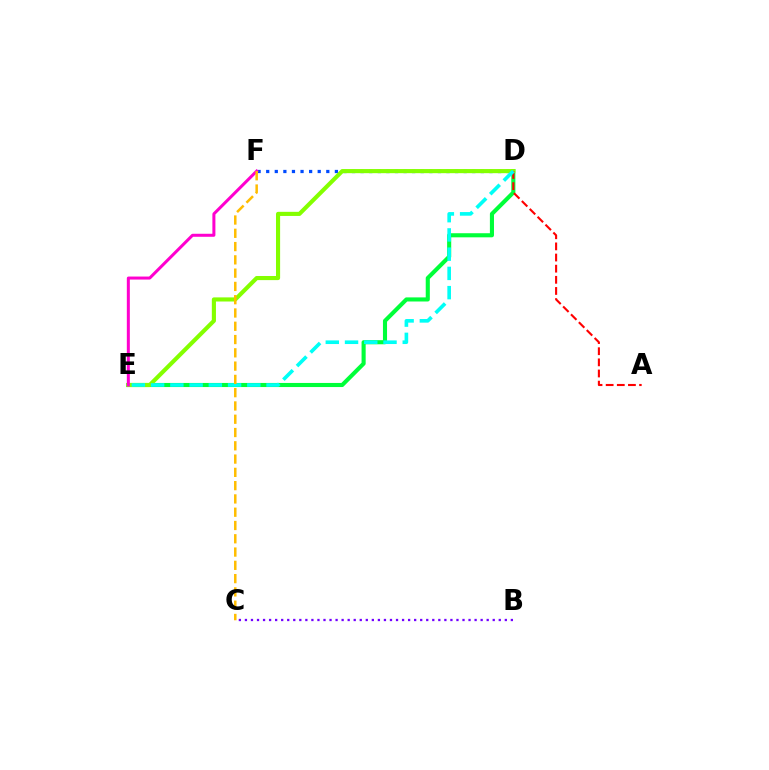{('B', 'C'): [{'color': '#7200ff', 'line_style': 'dotted', 'thickness': 1.64}], ('D', 'E'): [{'color': '#00ff39', 'line_style': 'solid', 'thickness': 2.95}, {'color': '#84ff00', 'line_style': 'solid', 'thickness': 2.97}, {'color': '#00fff6', 'line_style': 'dashed', 'thickness': 2.61}], ('D', 'F'): [{'color': '#004bff', 'line_style': 'dotted', 'thickness': 2.33}], ('A', 'D'): [{'color': '#ff0000', 'line_style': 'dashed', 'thickness': 1.51}], ('E', 'F'): [{'color': '#ff00cf', 'line_style': 'solid', 'thickness': 2.17}], ('C', 'F'): [{'color': '#ffbd00', 'line_style': 'dashed', 'thickness': 1.8}]}